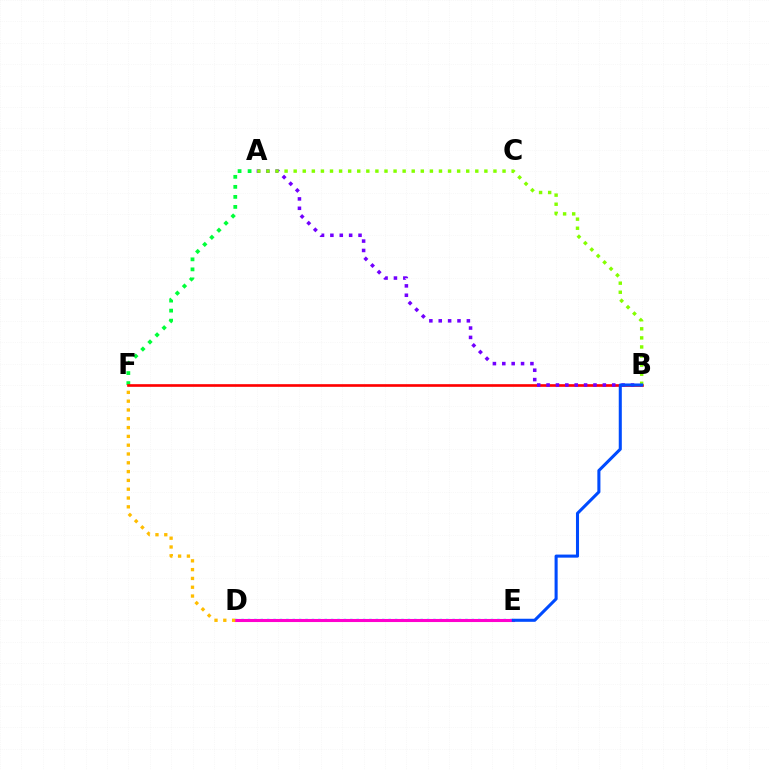{('D', 'E'): [{'color': '#00fff6', 'line_style': 'dotted', 'thickness': 1.74}, {'color': '#ff00cf', 'line_style': 'solid', 'thickness': 2.22}], ('A', 'F'): [{'color': '#00ff39', 'line_style': 'dotted', 'thickness': 2.72}], ('D', 'F'): [{'color': '#ffbd00', 'line_style': 'dotted', 'thickness': 2.39}], ('B', 'F'): [{'color': '#ff0000', 'line_style': 'solid', 'thickness': 1.91}], ('A', 'B'): [{'color': '#7200ff', 'line_style': 'dotted', 'thickness': 2.55}, {'color': '#84ff00', 'line_style': 'dotted', 'thickness': 2.47}], ('B', 'E'): [{'color': '#004bff', 'line_style': 'solid', 'thickness': 2.21}]}